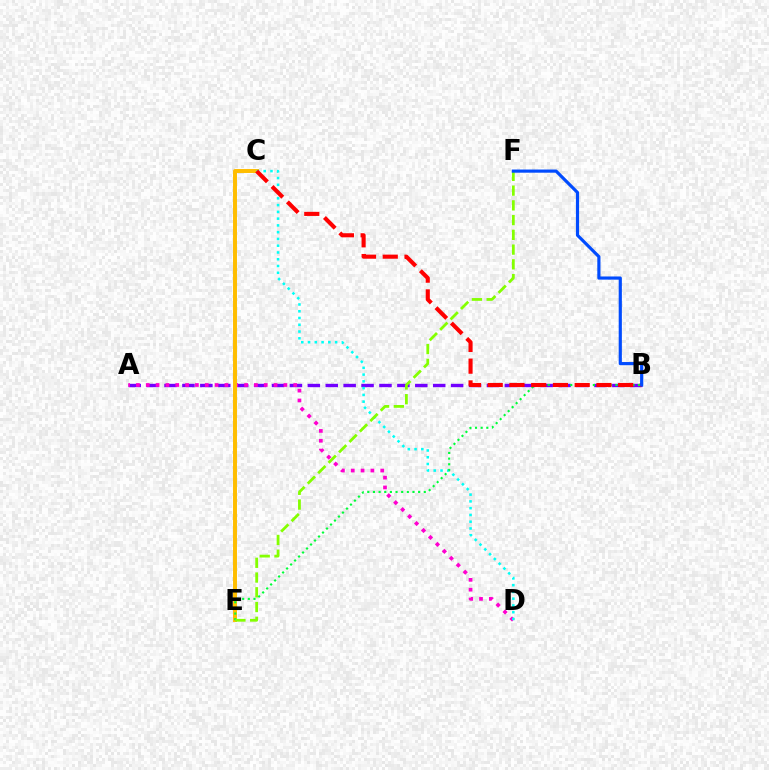{('A', 'B'): [{'color': '#7200ff', 'line_style': 'dashed', 'thickness': 2.43}], ('A', 'D'): [{'color': '#ff00cf', 'line_style': 'dotted', 'thickness': 2.67}], ('C', 'E'): [{'color': '#ffbd00', 'line_style': 'solid', 'thickness': 2.85}], ('C', 'D'): [{'color': '#00fff6', 'line_style': 'dotted', 'thickness': 1.84}], ('B', 'E'): [{'color': '#00ff39', 'line_style': 'dotted', 'thickness': 1.53}], ('B', 'C'): [{'color': '#ff0000', 'line_style': 'dashed', 'thickness': 2.95}], ('E', 'F'): [{'color': '#84ff00', 'line_style': 'dashed', 'thickness': 2.0}], ('B', 'F'): [{'color': '#004bff', 'line_style': 'solid', 'thickness': 2.28}]}